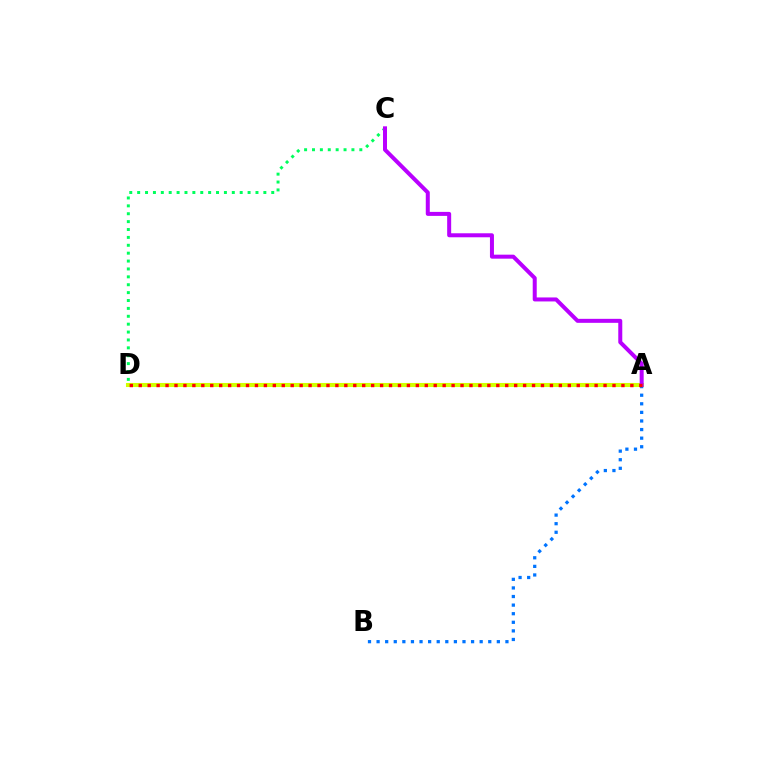{('A', 'B'): [{'color': '#0074ff', 'line_style': 'dotted', 'thickness': 2.33}], ('A', 'D'): [{'color': '#d1ff00', 'line_style': 'solid', 'thickness': 2.94}, {'color': '#ff0000', 'line_style': 'dotted', 'thickness': 2.43}], ('C', 'D'): [{'color': '#00ff5c', 'line_style': 'dotted', 'thickness': 2.14}], ('A', 'C'): [{'color': '#b900ff', 'line_style': 'solid', 'thickness': 2.88}]}